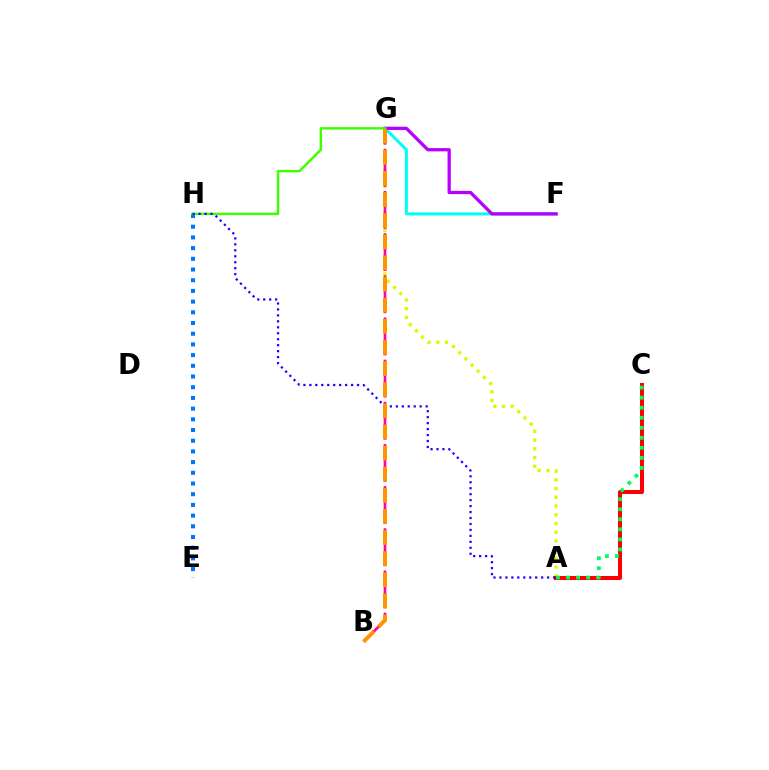{('A', 'G'): [{'color': '#d1ff00', 'line_style': 'dotted', 'thickness': 2.37}], ('F', 'G'): [{'color': '#00fff6', 'line_style': 'solid', 'thickness': 2.15}, {'color': '#b900ff', 'line_style': 'solid', 'thickness': 2.36}], ('E', 'H'): [{'color': '#0074ff', 'line_style': 'dotted', 'thickness': 2.91}], ('B', 'G'): [{'color': '#ff00ac', 'line_style': 'dashed', 'thickness': 1.91}, {'color': '#ff9400', 'line_style': 'dashed', 'thickness': 2.87}], ('A', 'C'): [{'color': '#ff0000', 'line_style': 'solid', 'thickness': 2.89}, {'color': '#00ff5c', 'line_style': 'dotted', 'thickness': 2.73}], ('G', 'H'): [{'color': '#3dff00', 'line_style': 'solid', 'thickness': 1.75}], ('A', 'H'): [{'color': '#2500ff', 'line_style': 'dotted', 'thickness': 1.62}]}